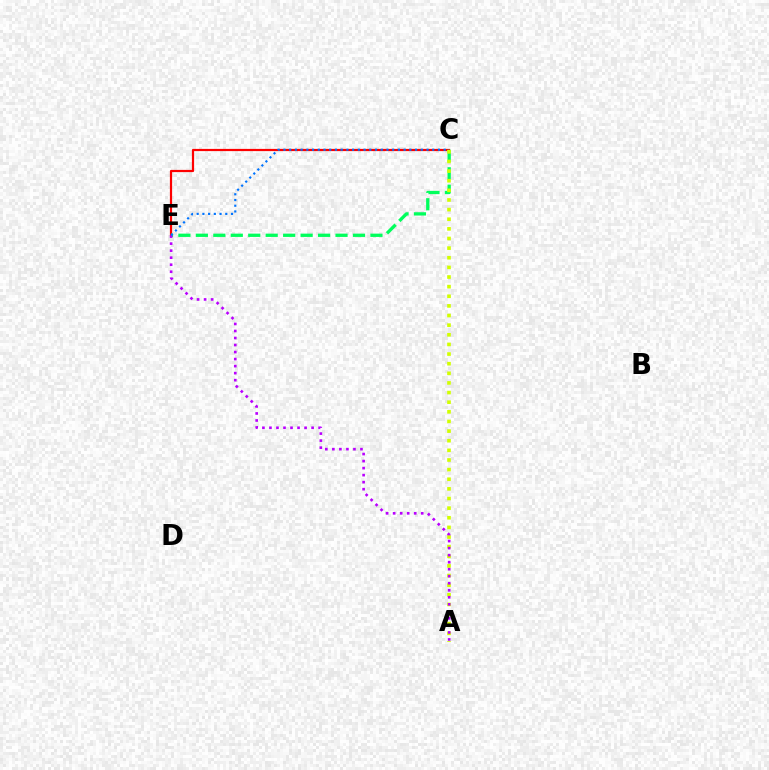{('C', 'E'): [{'color': '#ff0000', 'line_style': 'solid', 'thickness': 1.59}, {'color': '#00ff5c', 'line_style': 'dashed', 'thickness': 2.37}, {'color': '#0074ff', 'line_style': 'dotted', 'thickness': 1.55}], ('A', 'C'): [{'color': '#d1ff00', 'line_style': 'dotted', 'thickness': 2.62}], ('A', 'E'): [{'color': '#b900ff', 'line_style': 'dotted', 'thickness': 1.91}]}